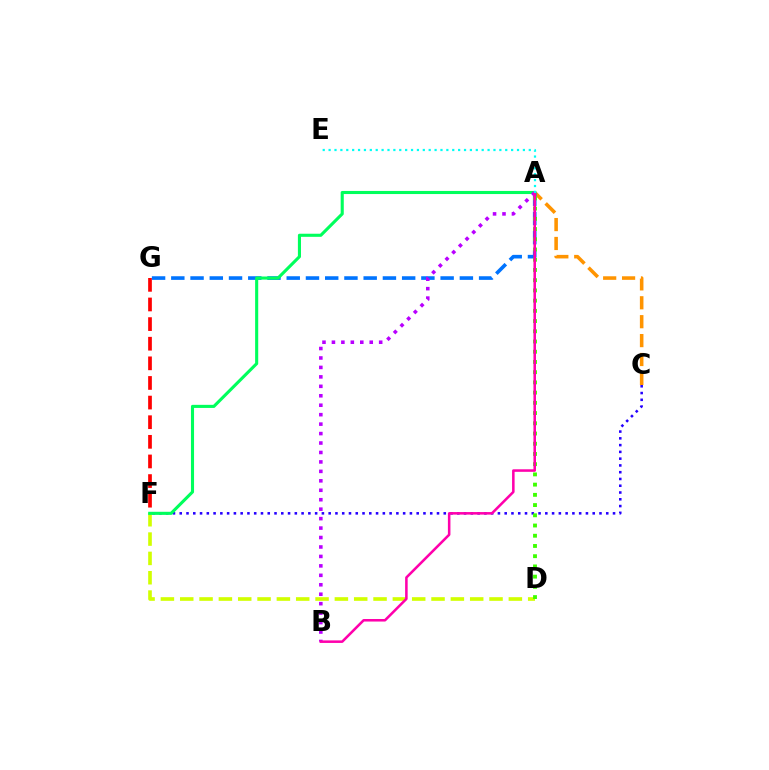{('C', 'F'): [{'color': '#2500ff', 'line_style': 'dotted', 'thickness': 1.84}], ('A', 'C'): [{'color': '#ff9400', 'line_style': 'dashed', 'thickness': 2.57}], ('F', 'G'): [{'color': '#ff0000', 'line_style': 'dashed', 'thickness': 2.67}], ('D', 'F'): [{'color': '#d1ff00', 'line_style': 'dashed', 'thickness': 2.63}], ('A', 'G'): [{'color': '#0074ff', 'line_style': 'dashed', 'thickness': 2.61}], ('A', 'D'): [{'color': '#3dff00', 'line_style': 'dotted', 'thickness': 2.78}], ('A', 'F'): [{'color': '#00ff5c', 'line_style': 'solid', 'thickness': 2.23}], ('A', 'B'): [{'color': '#b900ff', 'line_style': 'dotted', 'thickness': 2.57}, {'color': '#ff00ac', 'line_style': 'solid', 'thickness': 1.83}], ('A', 'E'): [{'color': '#00fff6', 'line_style': 'dotted', 'thickness': 1.6}]}